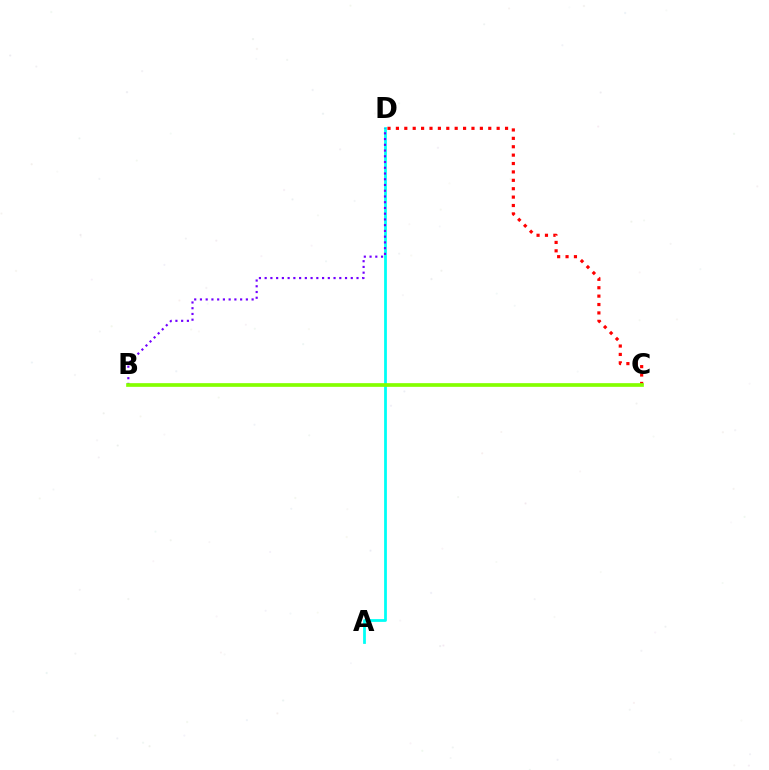{('A', 'D'): [{'color': '#00fff6', 'line_style': 'solid', 'thickness': 2.0}], ('C', 'D'): [{'color': '#ff0000', 'line_style': 'dotted', 'thickness': 2.28}], ('B', 'D'): [{'color': '#7200ff', 'line_style': 'dotted', 'thickness': 1.56}], ('B', 'C'): [{'color': '#84ff00', 'line_style': 'solid', 'thickness': 2.66}]}